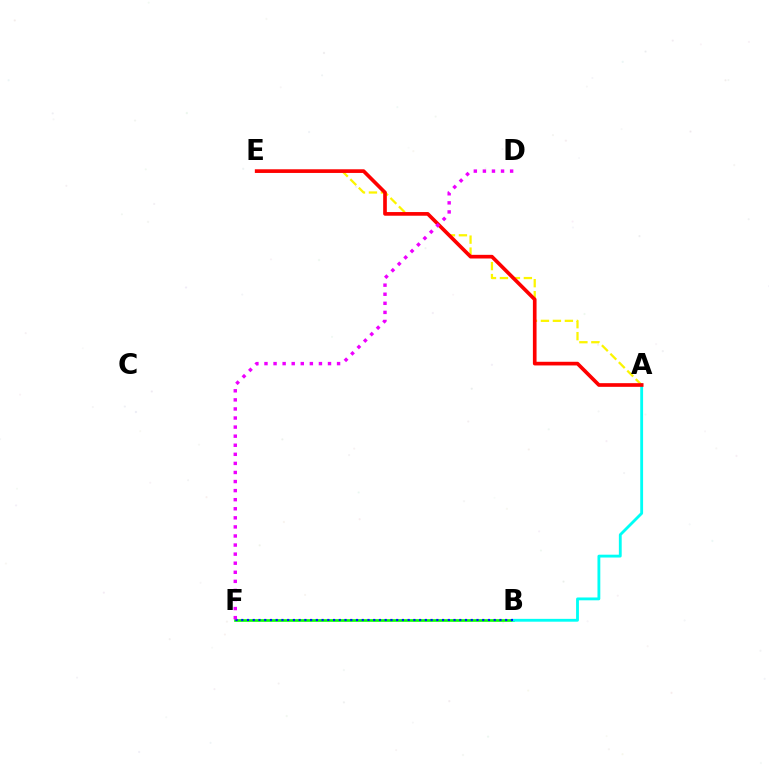{('A', 'E'): [{'color': '#fcf500', 'line_style': 'dashed', 'thickness': 1.63}, {'color': '#ff0000', 'line_style': 'solid', 'thickness': 2.64}], ('B', 'F'): [{'color': '#08ff00', 'line_style': 'solid', 'thickness': 1.91}, {'color': '#0010ff', 'line_style': 'dotted', 'thickness': 1.56}], ('A', 'B'): [{'color': '#00fff6', 'line_style': 'solid', 'thickness': 2.04}], ('D', 'F'): [{'color': '#ee00ff', 'line_style': 'dotted', 'thickness': 2.47}]}